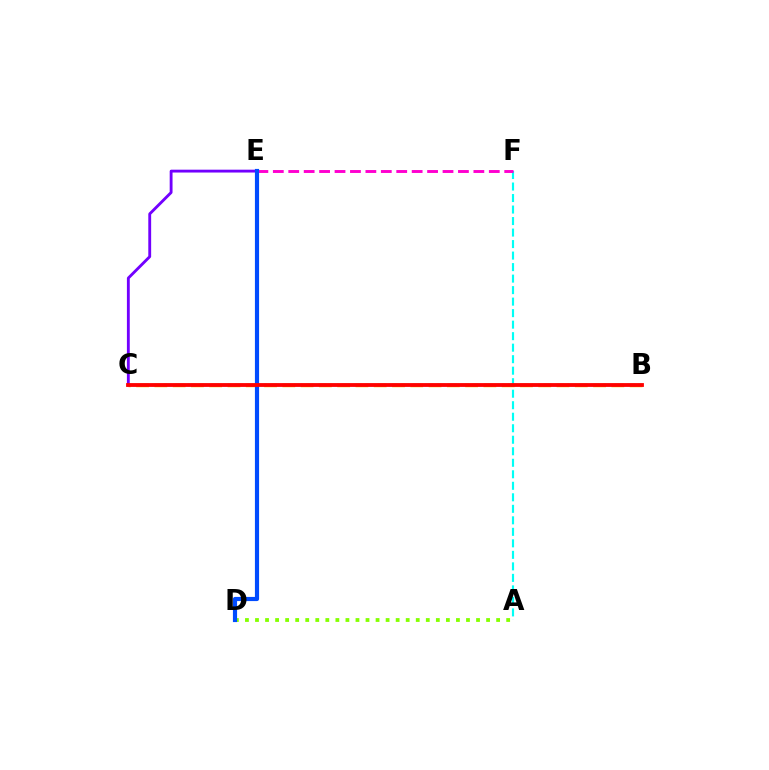{('B', 'C'): [{'color': '#ffbd00', 'line_style': 'dashed', 'thickness': 2.48}, {'color': '#00ff39', 'line_style': 'dashed', 'thickness': 1.61}, {'color': '#ff0000', 'line_style': 'solid', 'thickness': 2.74}], ('A', 'F'): [{'color': '#00fff6', 'line_style': 'dashed', 'thickness': 1.56}], ('E', 'F'): [{'color': '#ff00cf', 'line_style': 'dashed', 'thickness': 2.1}], ('A', 'D'): [{'color': '#84ff00', 'line_style': 'dotted', 'thickness': 2.73}], ('C', 'E'): [{'color': '#7200ff', 'line_style': 'solid', 'thickness': 2.05}], ('D', 'E'): [{'color': '#004bff', 'line_style': 'solid', 'thickness': 3.0}]}